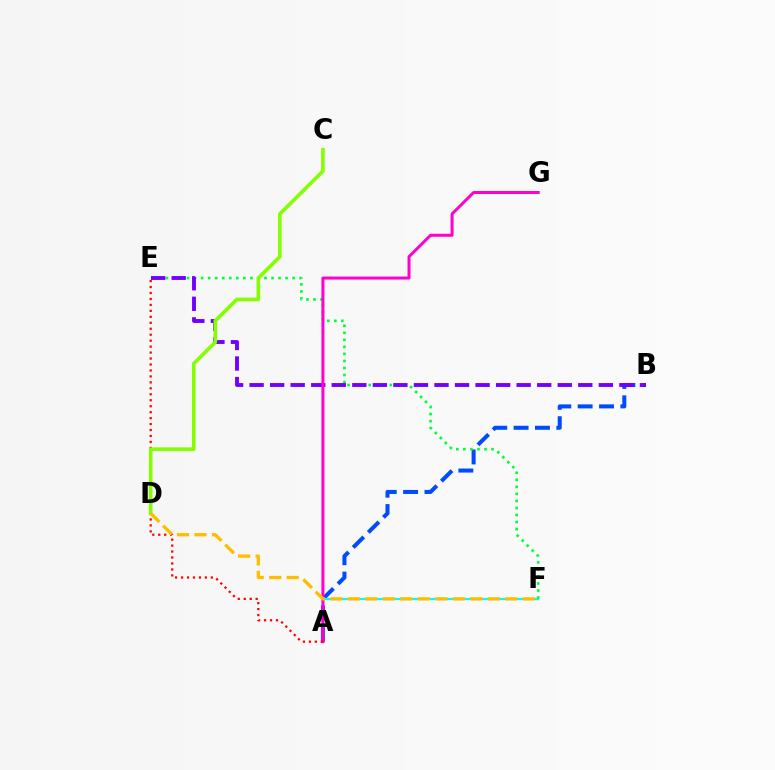{('A', 'B'): [{'color': '#004bff', 'line_style': 'dashed', 'thickness': 2.9}], ('A', 'F'): [{'color': '#00fff6', 'line_style': 'solid', 'thickness': 1.53}], ('E', 'F'): [{'color': '#00ff39', 'line_style': 'dotted', 'thickness': 1.91}], ('B', 'E'): [{'color': '#7200ff', 'line_style': 'dashed', 'thickness': 2.79}], ('A', 'G'): [{'color': '#ff00cf', 'line_style': 'solid', 'thickness': 2.16}], ('A', 'E'): [{'color': '#ff0000', 'line_style': 'dotted', 'thickness': 1.62}], ('C', 'D'): [{'color': '#84ff00', 'line_style': 'solid', 'thickness': 2.6}], ('D', 'F'): [{'color': '#ffbd00', 'line_style': 'dashed', 'thickness': 2.38}]}